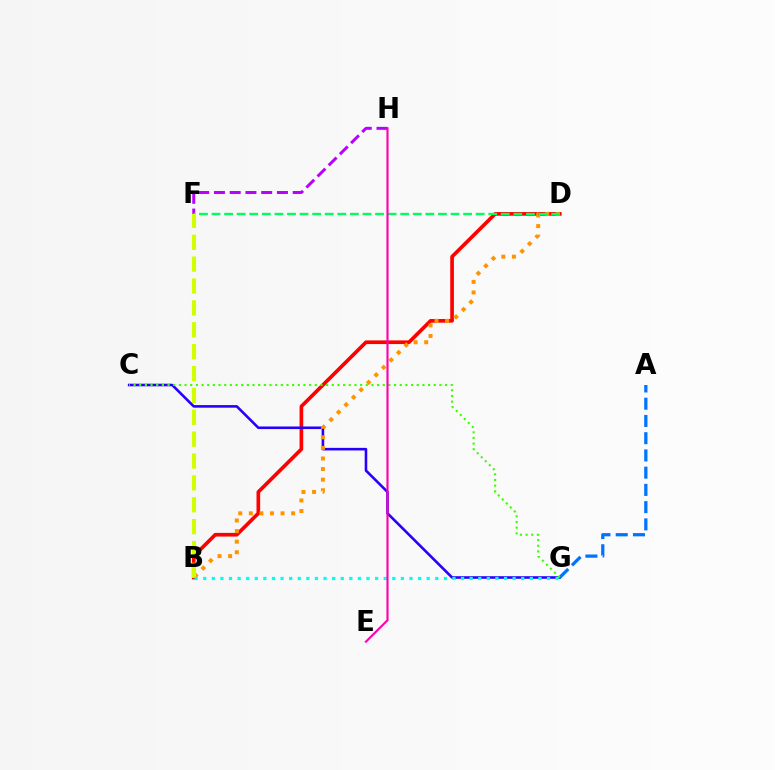{('B', 'D'): [{'color': '#ff0000', 'line_style': 'solid', 'thickness': 2.64}, {'color': '#ff9400', 'line_style': 'dotted', 'thickness': 2.87}], ('C', 'G'): [{'color': '#2500ff', 'line_style': 'solid', 'thickness': 1.86}, {'color': '#3dff00', 'line_style': 'dotted', 'thickness': 1.54}], ('F', 'H'): [{'color': '#b900ff', 'line_style': 'dashed', 'thickness': 2.14}], ('D', 'F'): [{'color': '#00ff5c', 'line_style': 'dashed', 'thickness': 1.71}], ('A', 'G'): [{'color': '#0074ff', 'line_style': 'dashed', 'thickness': 2.34}], ('B', 'F'): [{'color': '#d1ff00', 'line_style': 'dashed', 'thickness': 2.97}], ('B', 'G'): [{'color': '#00fff6', 'line_style': 'dotted', 'thickness': 2.34}], ('E', 'H'): [{'color': '#ff00ac', 'line_style': 'solid', 'thickness': 1.54}]}